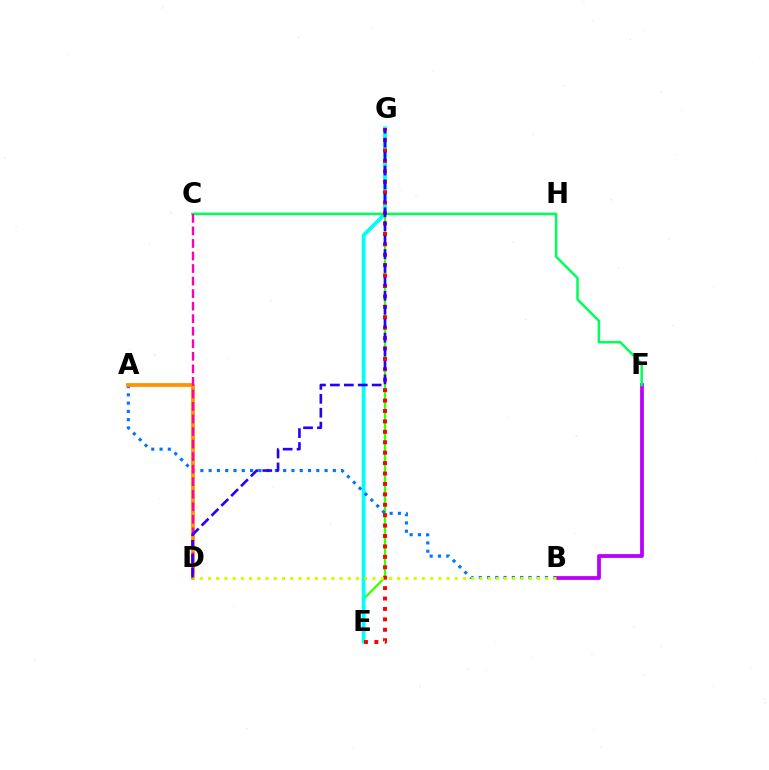{('E', 'G'): [{'color': '#3dff00', 'line_style': 'solid', 'thickness': 1.64}, {'color': '#00fff6', 'line_style': 'solid', 'thickness': 2.74}, {'color': '#ff0000', 'line_style': 'dotted', 'thickness': 2.83}], ('A', 'B'): [{'color': '#0074ff', 'line_style': 'dotted', 'thickness': 2.25}], ('B', 'F'): [{'color': '#b900ff', 'line_style': 'solid', 'thickness': 2.72}], ('C', 'F'): [{'color': '#00ff5c', 'line_style': 'solid', 'thickness': 1.81}], ('A', 'D'): [{'color': '#ff9400', 'line_style': 'solid', 'thickness': 2.74}], ('C', 'D'): [{'color': '#ff00ac', 'line_style': 'dashed', 'thickness': 1.7}], ('D', 'G'): [{'color': '#2500ff', 'line_style': 'dashed', 'thickness': 1.89}], ('B', 'D'): [{'color': '#d1ff00', 'line_style': 'dotted', 'thickness': 2.23}]}